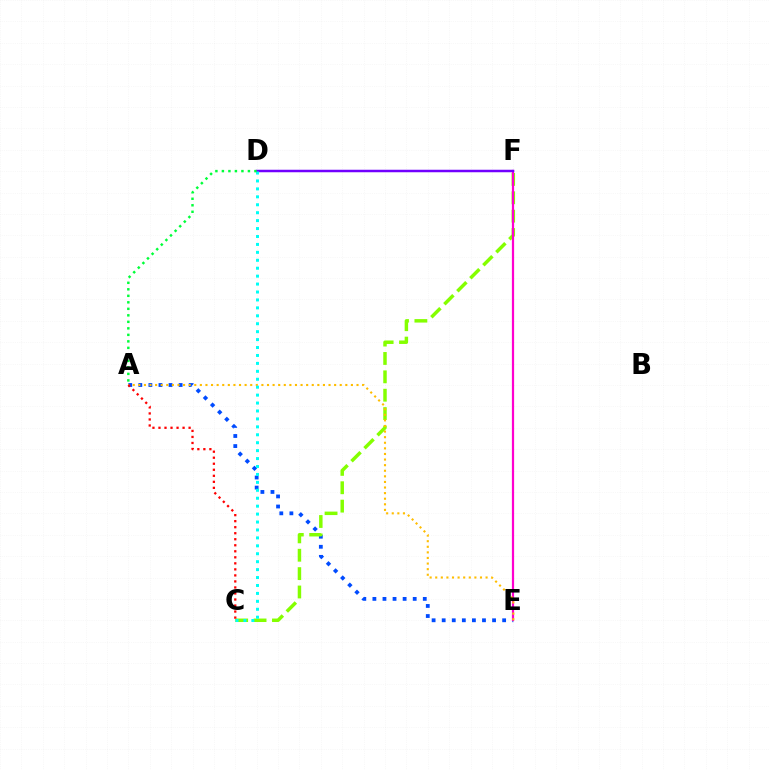{('A', 'E'): [{'color': '#004bff', 'line_style': 'dotted', 'thickness': 2.74}, {'color': '#ffbd00', 'line_style': 'dotted', 'thickness': 1.52}], ('C', 'F'): [{'color': '#84ff00', 'line_style': 'dashed', 'thickness': 2.5}], ('E', 'F'): [{'color': '#ff00cf', 'line_style': 'solid', 'thickness': 1.6}], ('A', 'C'): [{'color': '#ff0000', 'line_style': 'dotted', 'thickness': 1.64}], ('D', 'F'): [{'color': '#7200ff', 'line_style': 'solid', 'thickness': 1.8}], ('C', 'D'): [{'color': '#00fff6', 'line_style': 'dotted', 'thickness': 2.16}], ('A', 'D'): [{'color': '#00ff39', 'line_style': 'dotted', 'thickness': 1.77}]}